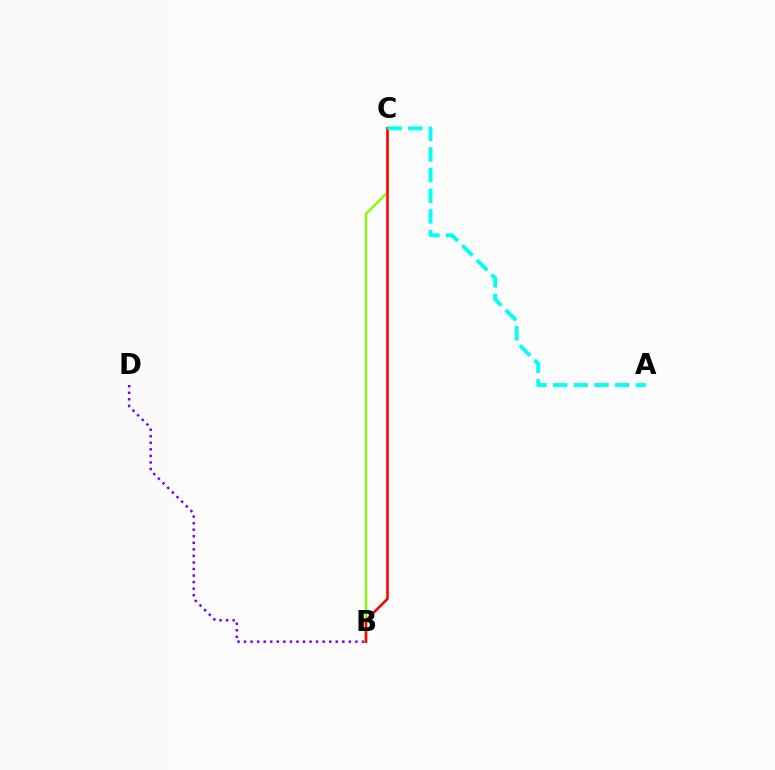{('B', 'C'): [{'color': '#84ff00', 'line_style': 'solid', 'thickness': 1.72}, {'color': '#ff0000', 'line_style': 'solid', 'thickness': 1.85}], ('A', 'C'): [{'color': '#00fff6', 'line_style': 'dashed', 'thickness': 2.81}], ('B', 'D'): [{'color': '#7200ff', 'line_style': 'dotted', 'thickness': 1.78}]}